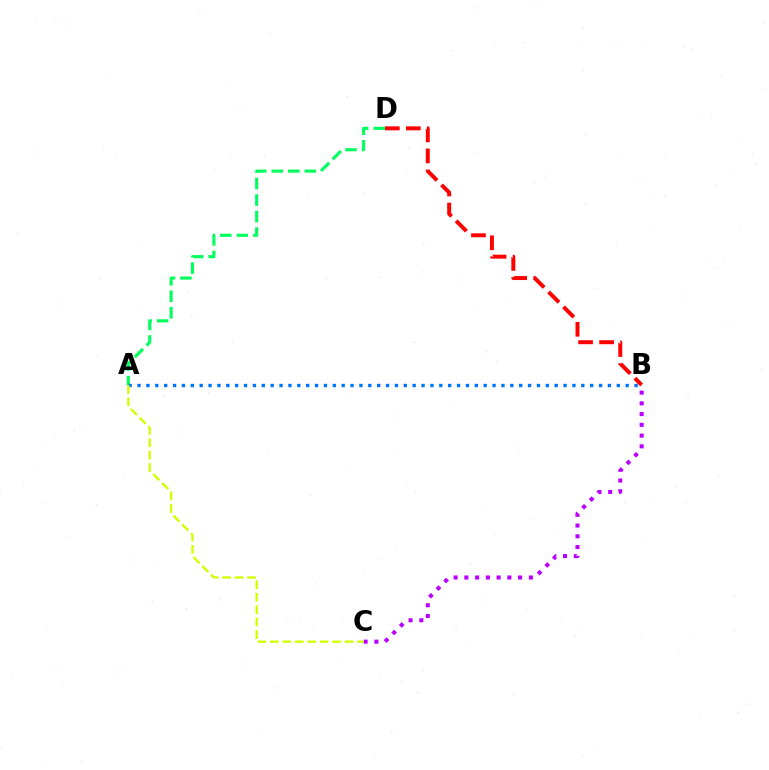{('B', 'C'): [{'color': '#b900ff', 'line_style': 'dotted', 'thickness': 2.92}], ('A', 'D'): [{'color': '#00ff5c', 'line_style': 'dashed', 'thickness': 2.24}], ('A', 'B'): [{'color': '#0074ff', 'line_style': 'dotted', 'thickness': 2.41}], ('B', 'D'): [{'color': '#ff0000', 'line_style': 'dashed', 'thickness': 2.85}], ('A', 'C'): [{'color': '#d1ff00', 'line_style': 'dashed', 'thickness': 1.69}]}